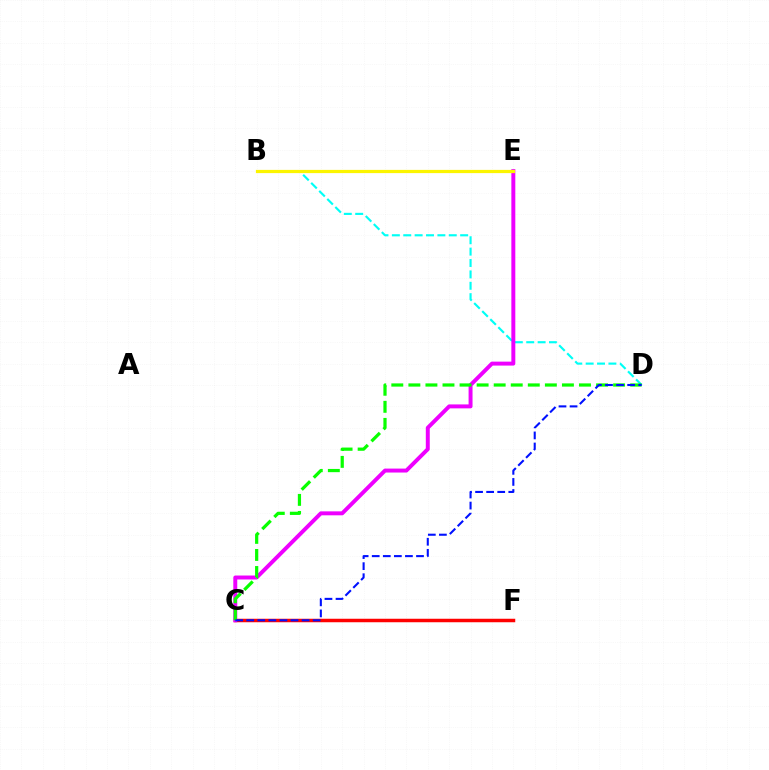{('C', 'F'): [{'color': '#ff0000', 'line_style': 'solid', 'thickness': 2.52}], ('B', 'D'): [{'color': '#00fff6', 'line_style': 'dashed', 'thickness': 1.55}], ('C', 'E'): [{'color': '#ee00ff', 'line_style': 'solid', 'thickness': 2.84}], ('C', 'D'): [{'color': '#08ff00', 'line_style': 'dashed', 'thickness': 2.32}, {'color': '#0010ff', 'line_style': 'dashed', 'thickness': 1.5}], ('B', 'E'): [{'color': '#fcf500', 'line_style': 'solid', 'thickness': 2.32}]}